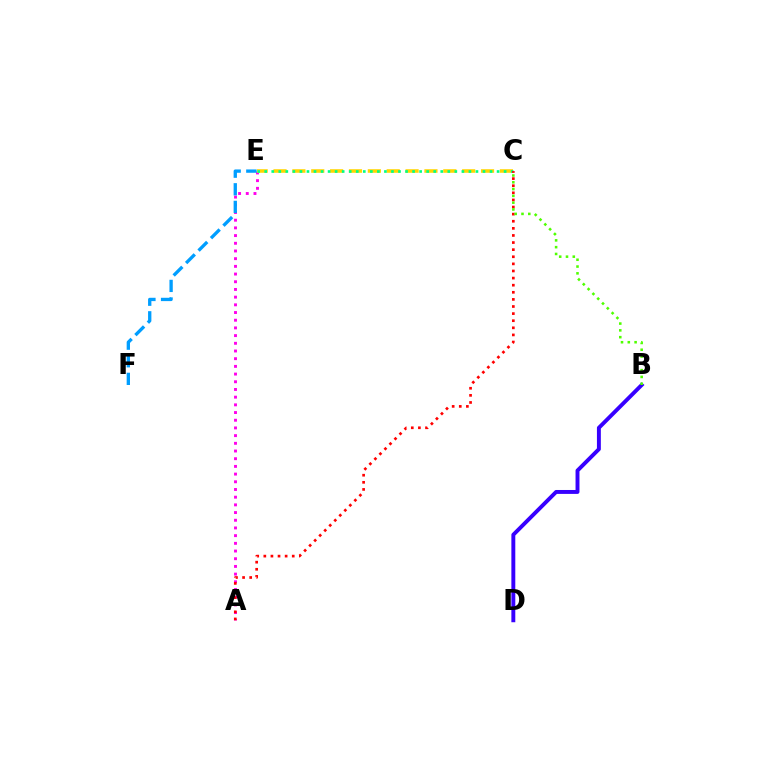{('A', 'E'): [{'color': '#ff00ed', 'line_style': 'dotted', 'thickness': 2.09}], ('E', 'F'): [{'color': '#009eff', 'line_style': 'dashed', 'thickness': 2.39}], ('C', 'E'): [{'color': '#ffd500', 'line_style': 'dashed', 'thickness': 2.56}, {'color': '#00ff86', 'line_style': 'dotted', 'thickness': 1.91}], ('B', 'D'): [{'color': '#3700ff', 'line_style': 'solid', 'thickness': 2.82}], ('A', 'C'): [{'color': '#ff0000', 'line_style': 'dotted', 'thickness': 1.93}], ('B', 'C'): [{'color': '#4fff00', 'line_style': 'dotted', 'thickness': 1.85}]}